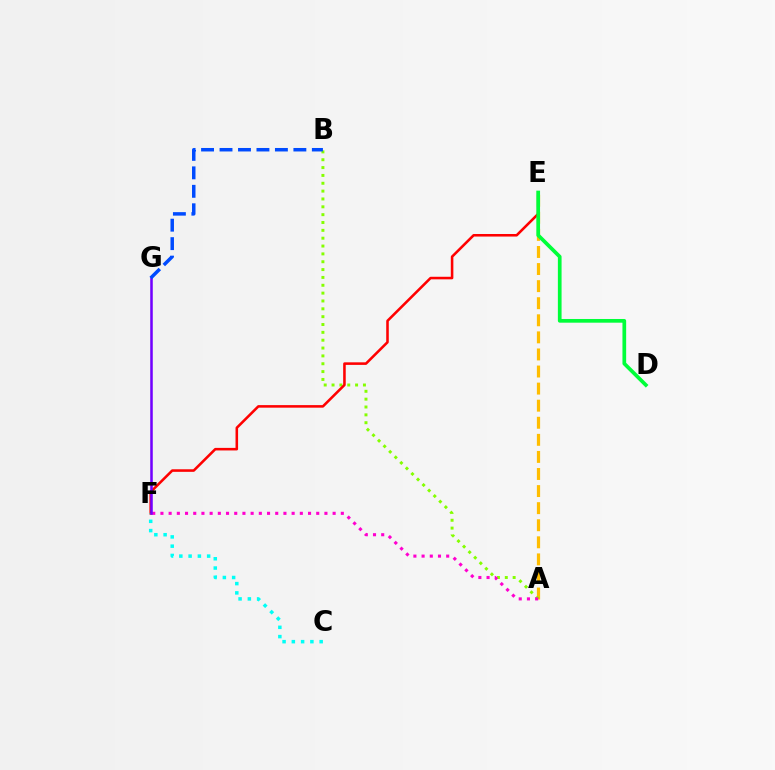{('A', 'E'): [{'color': '#ffbd00', 'line_style': 'dashed', 'thickness': 2.32}], ('A', 'B'): [{'color': '#84ff00', 'line_style': 'dotted', 'thickness': 2.13}], ('E', 'F'): [{'color': '#ff0000', 'line_style': 'solid', 'thickness': 1.84}], ('C', 'F'): [{'color': '#00fff6', 'line_style': 'dotted', 'thickness': 2.52}], ('A', 'F'): [{'color': '#ff00cf', 'line_style': 'dotted', 'thickness': 2.23}], ('D', 'E'): [{'color': '#00ff39', 'line_style': 'solid', 'thickness': 2.66}], ('F', 'G'): [{'color': '#7200ff', 'line_style': 'solid', 'thickness': 1.83}], ('B', 'G'): [{'color': '#004bff', 'line_style': 'dashed', 'thickness': 2.51}]}